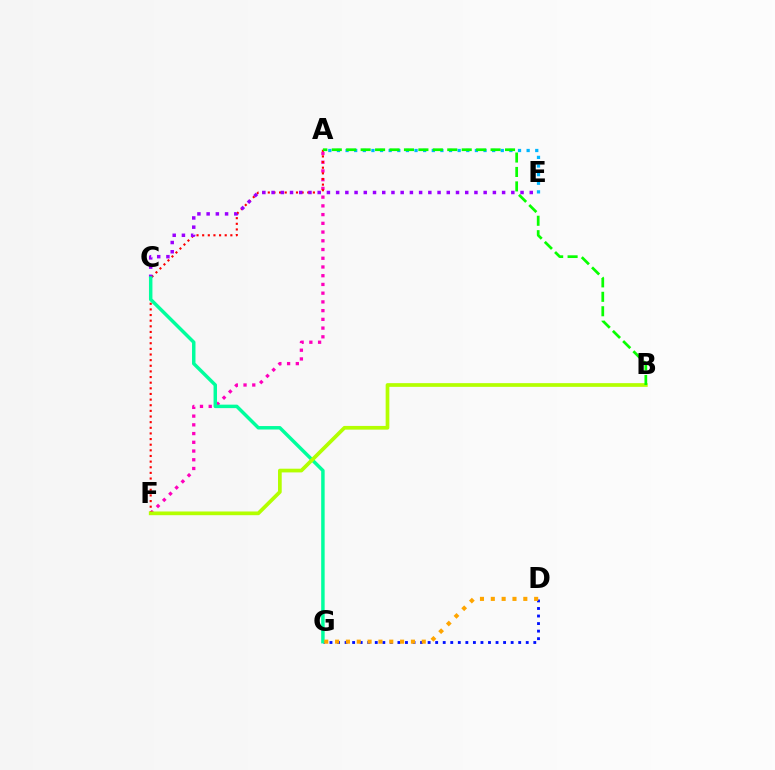{('A', 'F'): [{'color': '#ff00bd', 'line_style': 'dotted', 'thickness': 2.37}, {'color': '#ff0000', 'line_style': 'dotted', 'thickness': 1.53}], ('D', 'G'): [{'color': '#0010ff', 'line_style': 'dotted', 'thickness': 2.05}, {'color': '#ffa500', 'line_style': 'dotted', 'thickness': 2.94}], ('A', 'E'): [{'color': '#00b5ff', 'line_style': 'dotted', 'thickness': 2.34}], ('C', 'E'): [{'color': '#9b00ff', 'line_style': 'dotted', 'thickness': 2.51}], ('C', 'G'): [{'color': '#00ff9d', 'line_style': 'solid', 'thickness': 2.49}], ('B', 'F'): [{'color': '#b3ff00', 'line_style': 'solid', 'thickness': 2.67}], ('A', 'B'): [{'color': '#08ff00', 'line_style': 'dashed', 'thickness': 1.96}]}